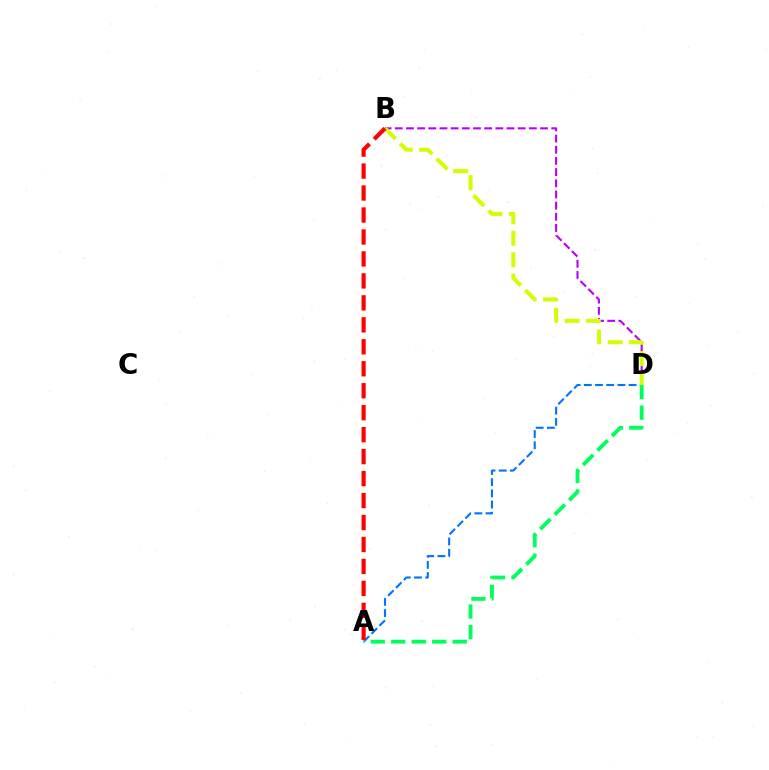{('A', 'D'): [{'color': '#0074ff', 'line_style': 'dashed', 'thickness': 1.52}, {'color': '#00ff5c', 'line_style': 'dashed', 'thickness': 2.78}], ('B', 'D'): [{'color': '#b900ff', 'line_style': 'dashed', 'thickness': 1.52}, {'color': '#d1ff00', 'line_style': 'dashed', 'thickness': 2.92}], ('A', 'B'): [{'color': '#ff0000', 'line_style': 'dashed', 'thickness': 2.98}]}